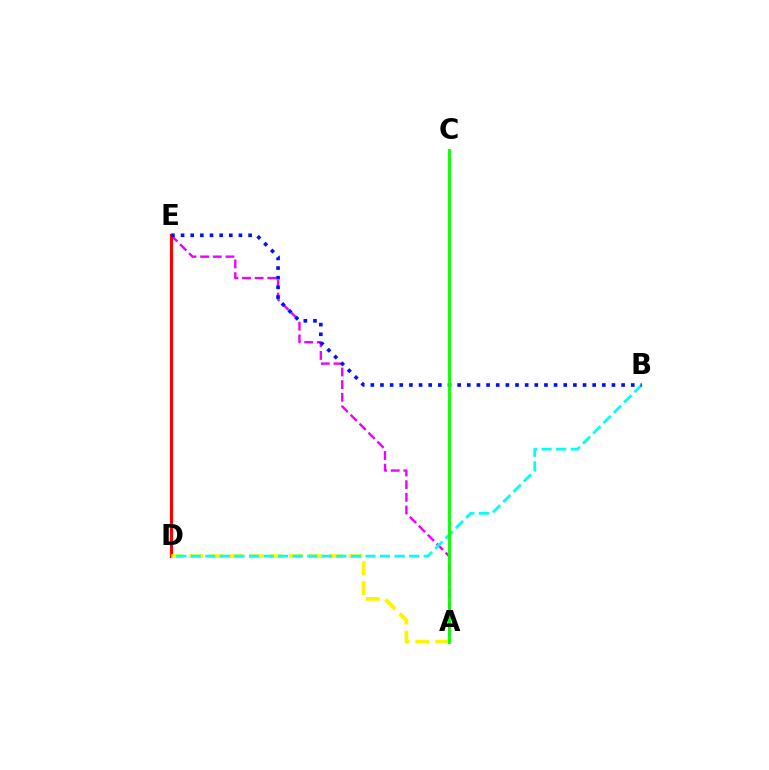{('A', 'E'): [{'color': '#ee00ff', 'line_style': 'dashed', 'thickness': 1.72}], ('D', 'E'): [{'color': '#ff0000', 'line_style': 'solid', 'thickness': 2.25}], ('A', 'D'): [{'color': '#fcf500', 'line_style': 'dashed', 'thickness': 2.71}], ('B', 'D'): [{'color': '#00fff6', 'line_style': 'dashed', 'thickness': 1.98}], ('B', 'E'): [{'color': '#0010ff', 'line_style': 'dotted', 'thickness': 2.62}], ('A', 'C'): [{'color': '#08ff00', 'line_style': 'solid', 'thickness': 2.05}]}